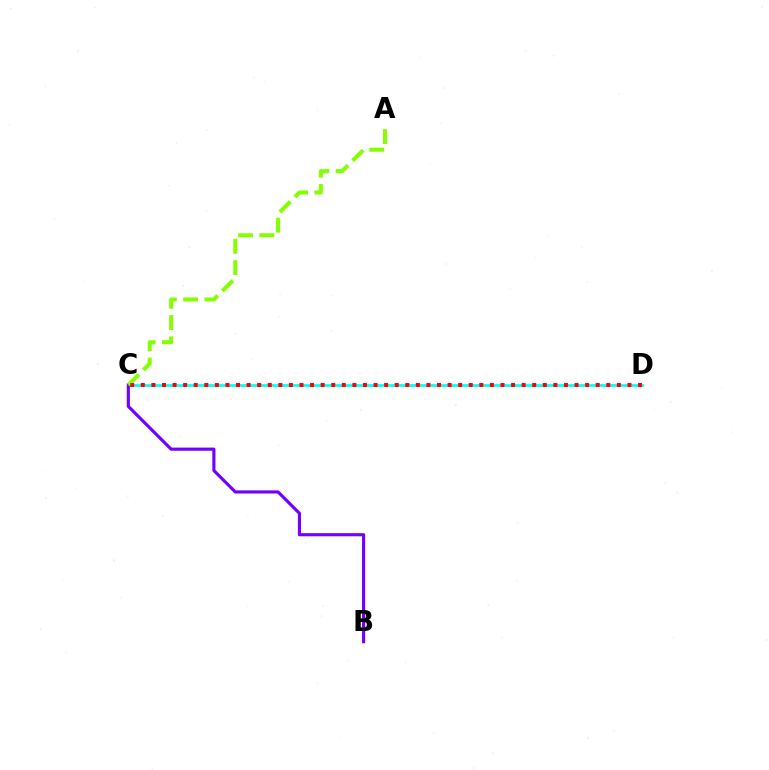{('C', 'D'): [{'color': '#00fff6', 'line_style': 'solid', 'thickness': 1.95}, {'color': '#ff0000', 'line_style': 'dotted', 'thickness': 2.87}], ('B', 'C'): [{'color': '#7200ff', 'line_style': 'solid', 'thickness': 2.26}], ('A', 'C'): [{'color': '#84ff00', 'line_style': 'dashed', 'thickness': 2.9}]}